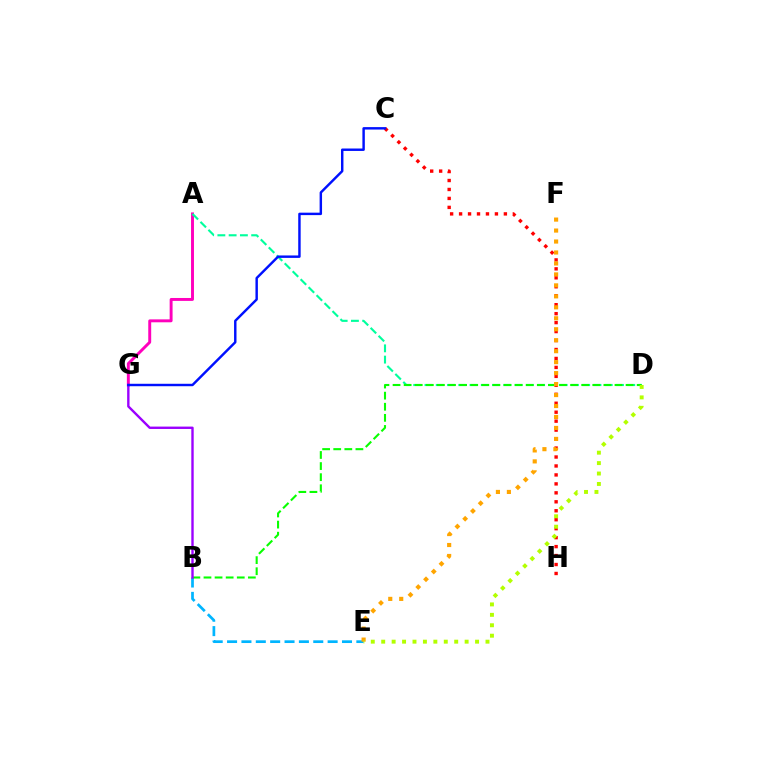{('A', 'G'): [{'color': '#ff00bd', 'line_style': 'solid', 'thickness': 2.11}], ('C', 'H'): [{'color': '#ff0000', 'line_style': 'dotted', 'thickness': 2.43}], ('B', 'E'): [{'color': '#00b5ff', 'line_style': 'dashed', 'thickness': 1.95}], ('A', 'D'): [{'color': '#00ff9d', 'line_style': 'dashed', 'thickness': 1.53}], ('B', 'D'): [{'color': '#08ff00', 'line_style': 'dashed', 'thickness': 1.51}], ('E', 'F'): [{'color': '#ffa500', 'line_style': 'dotted', 'thickness': 2.98}], ('B', 'G'): [{'color': '#9b00ff', 'line_style': 'solid', 'thickness': 1.72}], ('C', 'G'): [{'color': '#0010ff', 'line_style': 'solid', 'thickness': 1.76}], ('D', 'E'): [{'color': '#b3ff00', 'line_style': 'dotted', 'thickness': 2.83}]}